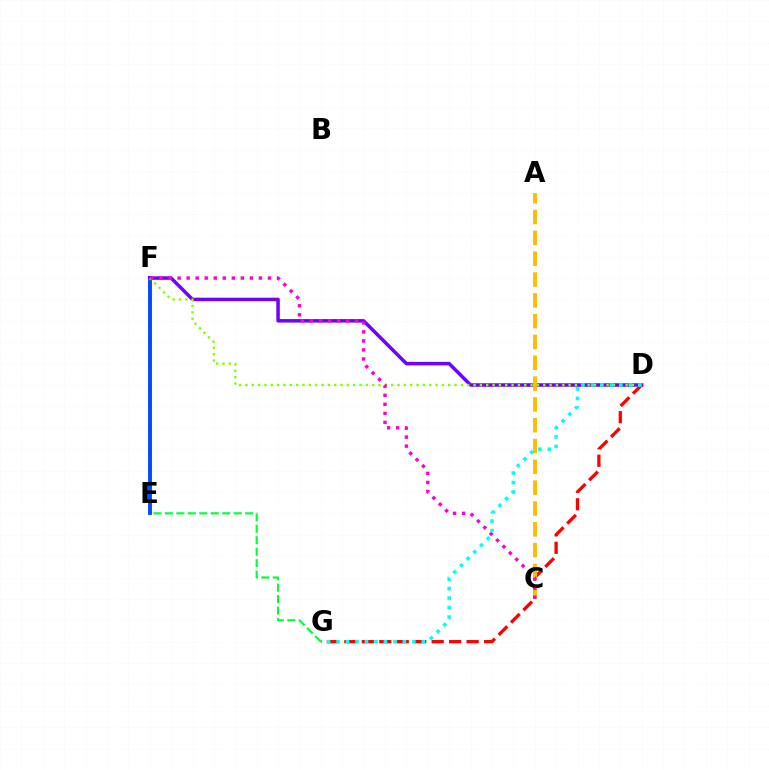{('E', 'F'): [{'color': '#004bff', 'line_style': 'solid', 'thickness': 2.82}], ('D', 'F'): [{'color': '#7200ff', 'line_style': 'solid', 'thickness': 2.53}, {'color': '#84ff00', 'line_style': 'dotted', 'thickness': 1.72}], ('D', 'G'): [{'color': '#ff0000', 'line_style': 'dashed', 'thickness': 2.37}, {'color': '#00fff6', 'line_style': 'dotted', 'thickness': 2.57}], ('E', 'G'): [{'color': '#00ff39', 'line_style': 'dashed', 'thickness': 1.56}], ('A', 'C'): [{'color': '#ffbd00', 'line_style': 'dashed', 'thickness': 2.83}], ('C', 'F'): [{'color': '#ff00cf', 'line_style': 'dotted', 'thickness': 2.45}]}